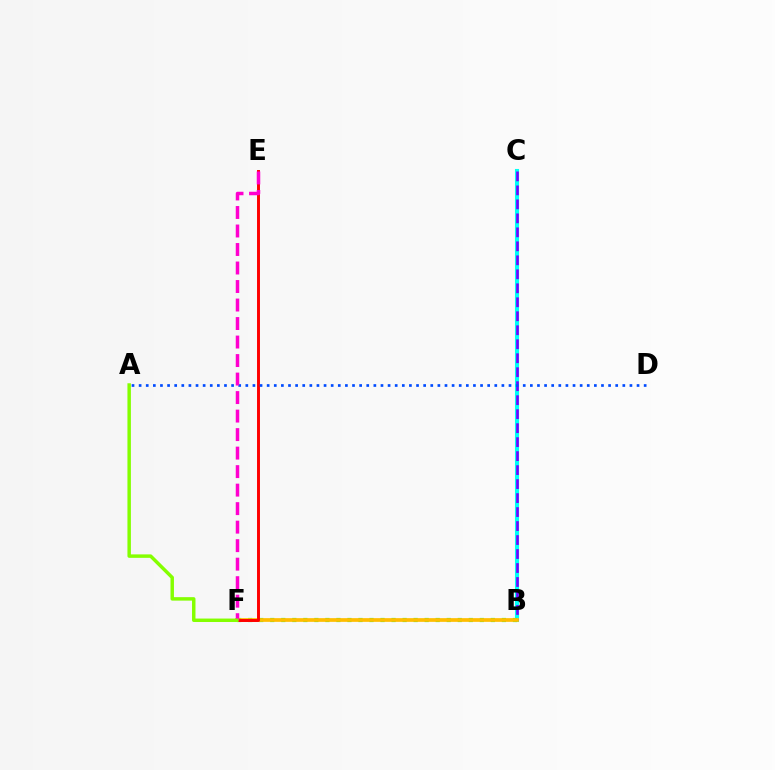{('B', 'C'): [{'color': '#00fff6', 'line_style': 'solid', 'thickness': 2.94}, {'color': '#7200ff', 'line_style': 'dashed', 'thickness': 1.9}], ('B', 'F'): [{'color': '#00ff39', 'line_style': 'dotted', 'thickness': 3.0}, {'color': '#ffbd00', 'line_style': 'solid', 'thickness': 2.68}], ('E', 'F'): [{'color': '#ff0000', 'line_style': 'solid', 'thickness': 2.12}, {'color': '#ff00cf', 'line_style': 'dashed', 'thickness': 2.51}], ('A', 'D'): [{'color': '#004bff', 'line_style': 'dotted', 'thickness': 1.93}], ('A', 'F'): [{'color': '#84ff00', 'line_style': 'solid', 'thickness': 2.49}]}